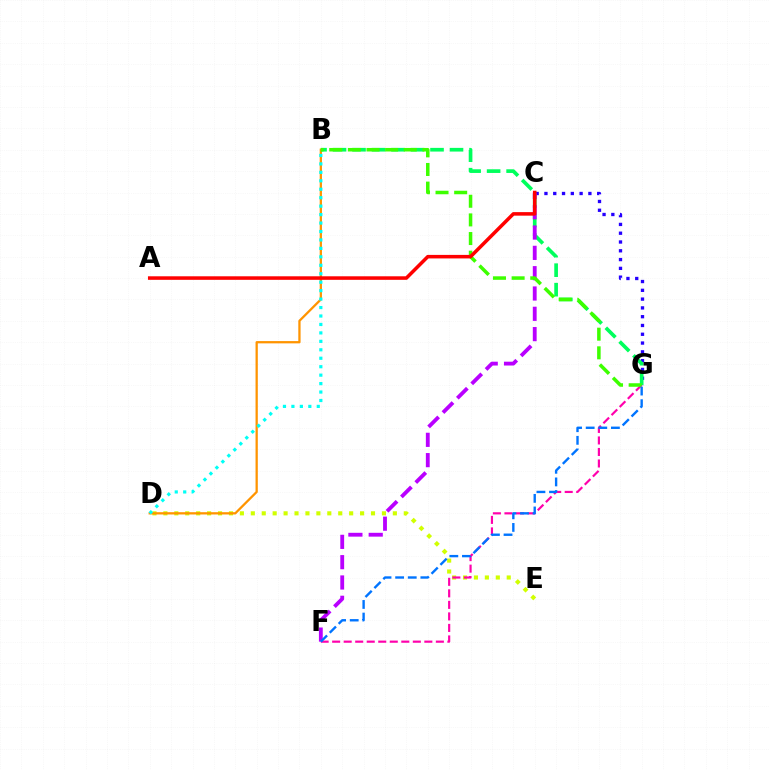{('D', 'E'): [{'color': '#d1ff00', 'line_style': 'dotted', 'thickness': 2.97}], ('B', 'D'): [{'color': '#ff9400', 'line_style': 'solid', 'thickness': 1.64}, {'color': '#00fff6', 'line_style': 'dotted', 'thickness': 2.3}], ('F', 'G'): [{'color': '#ff00ac', 'line_style': 'dashed', 'thickness': 1.57}, {'color': '#0074ff', 'line_style': 'dashed', 'thickness': 1.71}], ('C', 'G'): [{'color': '#2500ff', 'line_style': 'dotted', 'thickness': 2.39}], ('B', 'G'): [{'color': '#00ff5c', 'line_style': 'dashed', 'thickness': 2.65}, {'color': '#3dff00', 'line_style': 'dashed', 'thickness': 2.53}], ('C', 'F'): [{'color': '#b900ff', 'line_style': 'dashed', 'thickness': 2.76}], ('A', 'C'): [{'color': '#ff0000', 'line_style': 'solid', 'thickness': 2.54}]}